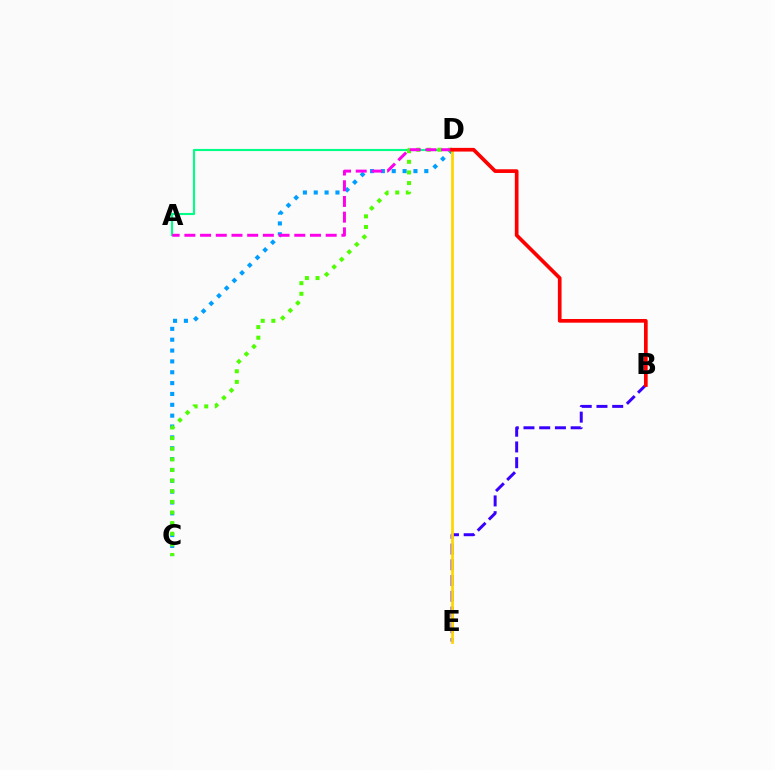{('A', 'D'): [{'color': '#00ff86', 'line_style': 'solid', 'thickness': 1.53}, {'color': '#ff00ed', 'line_style': 'dashed', 'thickness': 2.13}], ('C', 'D'): [{'color': '#009eff', 'line_style': 'dotted', 'thickness': 2.95}, {'color': '#4fff00', 'line_style': 'dotted', 'thickness': 2.89}], ('B', 'E'): [{'color': '#3700ff', 'line_style': 'dashed', 'thickness': 2.14}], ('D', 'E'): [{'color': '#ffd500', 'line_style': 'solid', 'thickness': 1.99}], ('B', 'D'): [{'color': '#ff0000', 'line_style': 'solid', 'thickness': 2.66}]}